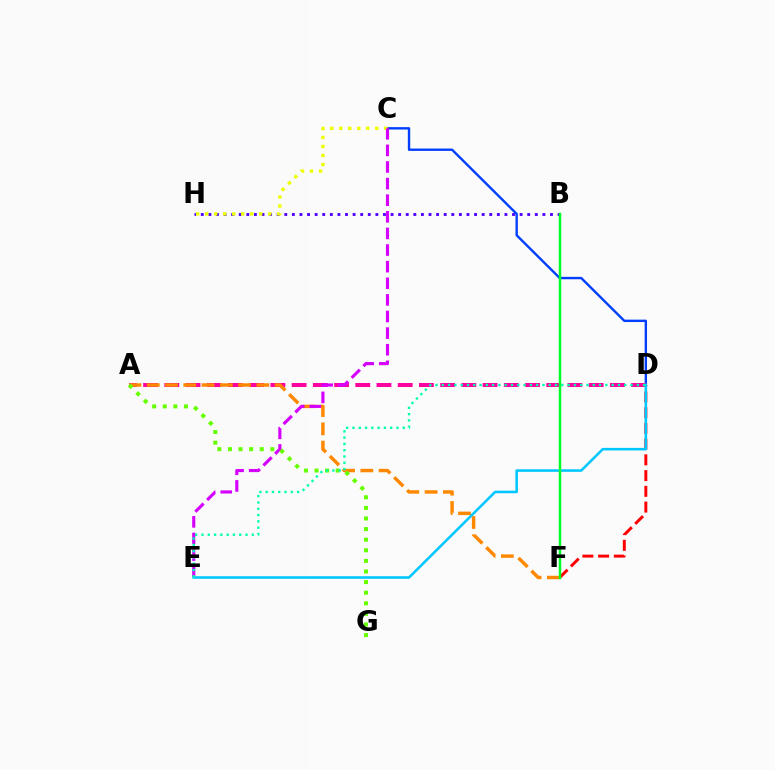{('B', 'H'): [{'color': '#4f00ff', 'line_style': 'dotted', 'thickness': 2.06}], ('D', 'F'): [{'color': '#ff0000', 'line_style': 'dashed', 'thickness': 2.14}], ('C', 'D'): [{'color': '#003fff', 'line_style': 'solid', 'thickness': 1.72}], ('C', 'H'): [{'color': '#eeff00', 'line_style': 'dotted', 'thickness': 2.45}], ('A', 'D'): [{'color': '#ff00a0', 'line_style': 'dashed', 'thickness': 2.88}], ('A', 'F'): [{'color': '#ff8800', 'line_style': 'dashed', 'thickness': 2.48}], ('C', 'E'): [{'color': '#d600ff', 'line_style': 'dashed', 'thickness': 2.26}], ('A', 'G'): [{'color': '#66ff00', 'line_style': 'dotted', 'thickness': 2.88}], ('D', 'E'): [{'color': '#00c7ff', 'line_style': 'solid', 'thickness': 1.85}, {'color': '#00ffaf', 'line_style': 'dotted', 'thickness': 1.71}], ('B', 'F'): [{'color': '#00ff27', 'line_style': 'solid', 'thickness': 1.8}]}